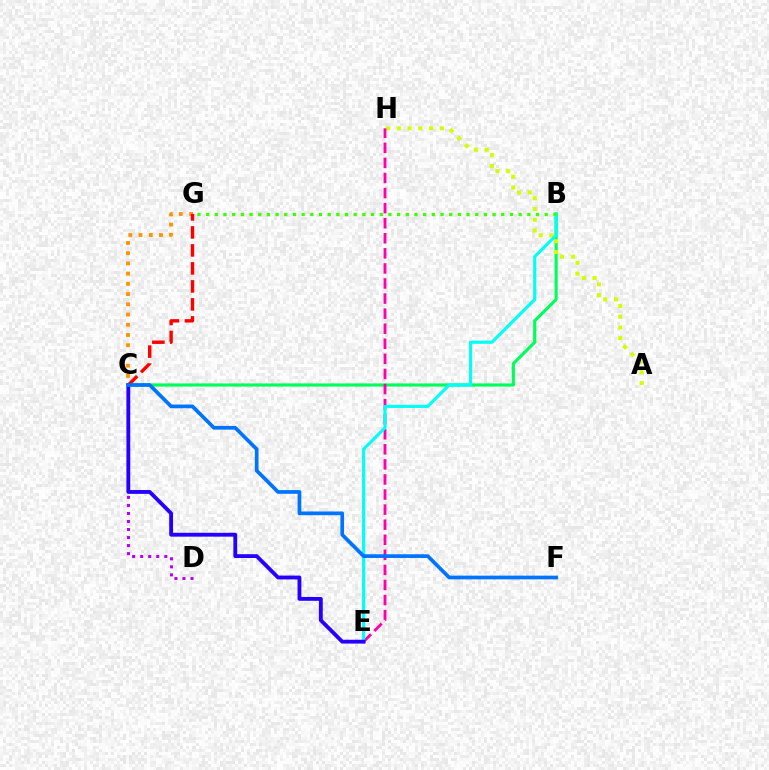{('C', 'G'): [{'color': '#ff9400', 'line_style': 'dotted', 'thickness': 2.78}, {'color': '#ff0000', 'line_style': 'dashed', 'thickness': 2.44}], ('B', 'C'): [{'color': '#00ff5c', 'line_style': 'solid', 'thickness': 2.26}], ('A', 'H'): [{'color': '#d1ff00', 'line_style': 'dotted', 'thickness': 2.92}], ('E', 'H'): [{'color': '#ff00ac', 'line_style': 'dashed', 'thickness': 2.05}], ('C', 'D'): [{'color': '#b900ff', 'line_style': 'dotted', 'thickness': 2.18}], ('B', 'E'): [{'color': '#00fff6', 'line_style': 'solid', 'thickness': 2.26}], ('C', 'E'): [{'color': '#2500ff', 'line_style': 'solid', 'thickness': 2.76}], ('B', 'G'): [{'color': '#3dff00', 'line_style': 'dotted', 'thickness': 2.36}], ('C', 'F'): [{'color': '#0074ff', 'line_style': 'solid', 'thickness': 2.67}]}